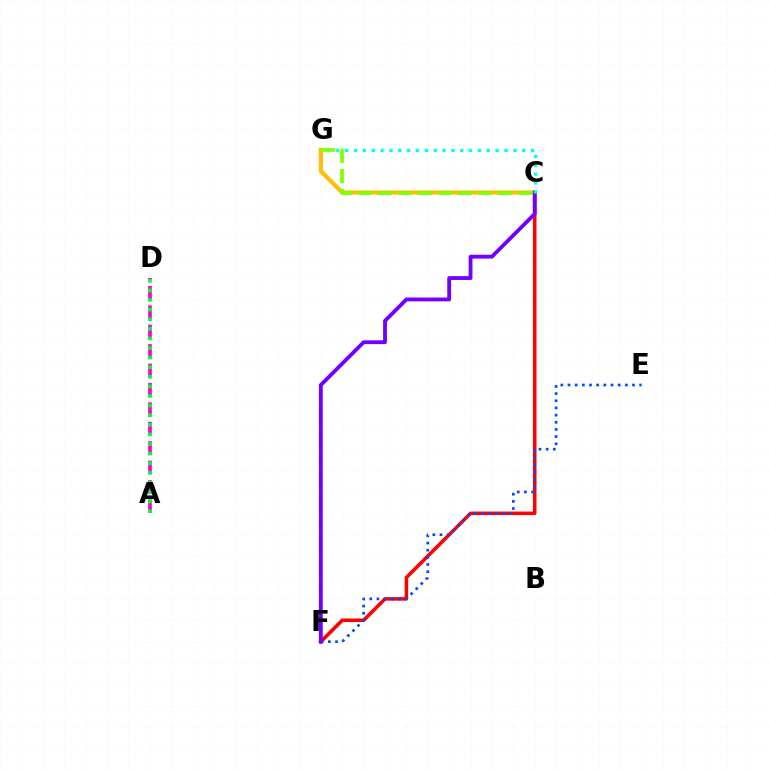{('A', 'D'): [{'color': '#ff00cf', 'line_style': 'dashed', 'thickness': 2.64}, {'color': '#00ff39', 'line_style': 'dotted', 'thickness': 2.61}], ('C', 'F'): [{'color': '#ff0000', 'line_style': 'solid', 'thickness': 2.56}, {'color': '#7200ff', 'line_style': 'solid', 'thickness': 2.76}], ('E', 'F'): [{'color': '#004bff', 'line_style': 'dotted', 'thickness': 1.95}], ('C', 'G'): [{'color': '#ffbd00', 'line_style': 'solid', 'thickness': 2.98}, {'color': '#00fff6', 'line_style': 'dotted', 'thickness': 2.41}, {'color': '#84ff00', 'line_style': 'dashed', 'thickness': 2.72}]}